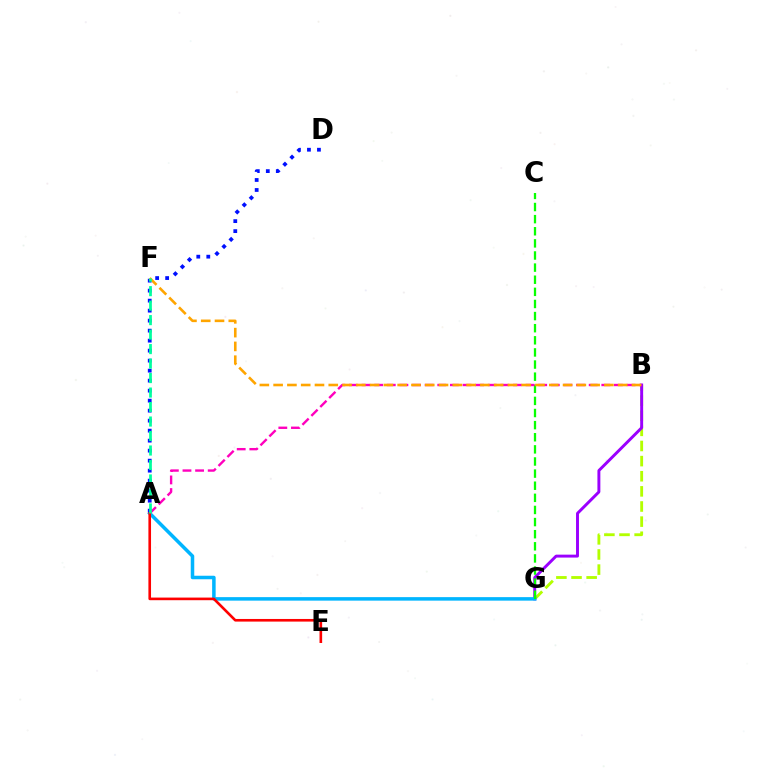{('B', 'G'): [{'color': '#b3ff00', 'line_style': 'dashed', 'thickness': 2.06}, {'color': '#9b00ff', 'line_style': 'solid', 'thickness': 2.11}], ('A', 'G'): [{'color': '#00b5ff', 'line_style': 'solid', 'thickness': 2.53}], ('A', 'D'): [{'color': '#0010ff', 'line_style': 'dotted', 'thickness': 2.72}], ('C', 'G'): [{'color': '#08ff00', 'line_style': 'dashed', 'thickness': 1.65}], ('A', 'B'): [{'color': '#ff00bd', 'line_style': 'dashed', 'thickness': 1.71}], ('B', 'F'): [{'color': '#ffa500', 'line_style': 'dashed', 'thickness': 1.87}], ('A', 'E'): [{'color': '#ff0000', 'line_style': 'solid', 'thickness': 1.89}], ('A', 'F'): [{'color': '#00ff9d', 'line_style': 'dashed', 'thickness': 1.97}]}